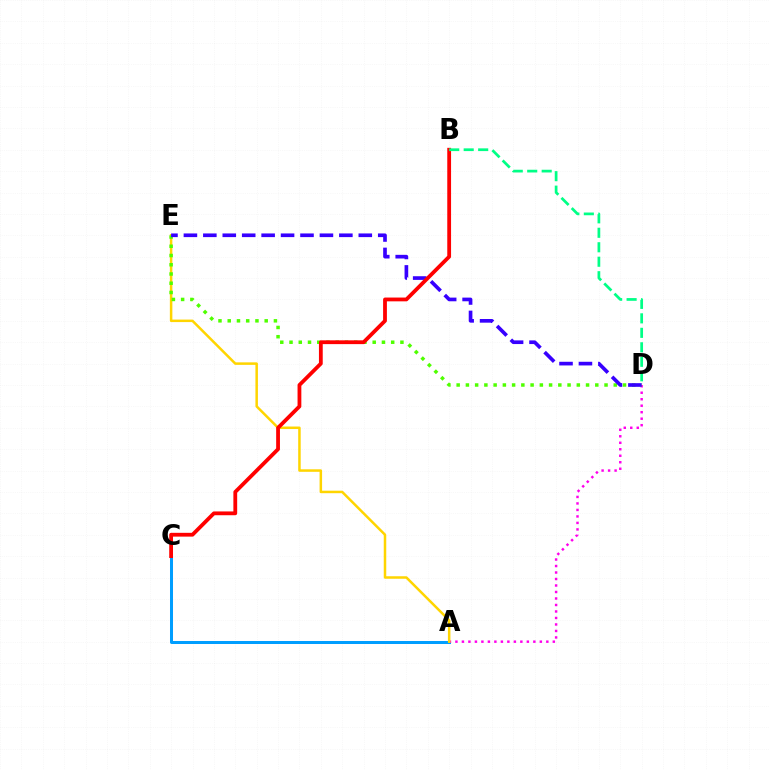{('A', 'C'): [{'color': '#009eff', 'line_style': 'solid', 'thickness': 2.17}], ('A', 'D'): [{'color': '#ff00ed', 'line_style': 'dotted', 'thickness': 1.76}], ('A', 'E'): [{'color': '#ffd500', 'line_style': 'solid', 'thickness': 1.81}], ('D', 'E'): [{'color': '#4fff00', 'line_style': 'dotted', 'thickness': 2.51}, {'color': '#3700ff', 'line_style': 'dashed', 'thickness': 2.64}], ('B', 'C'): [{'color': '#ff0000', 'line_style': 'solid', 'thickness': 2.73}], ('B', 'D'): [{'color': '#00ff86', 'line_style': 'dashed', 'thickness': 1.97}]}